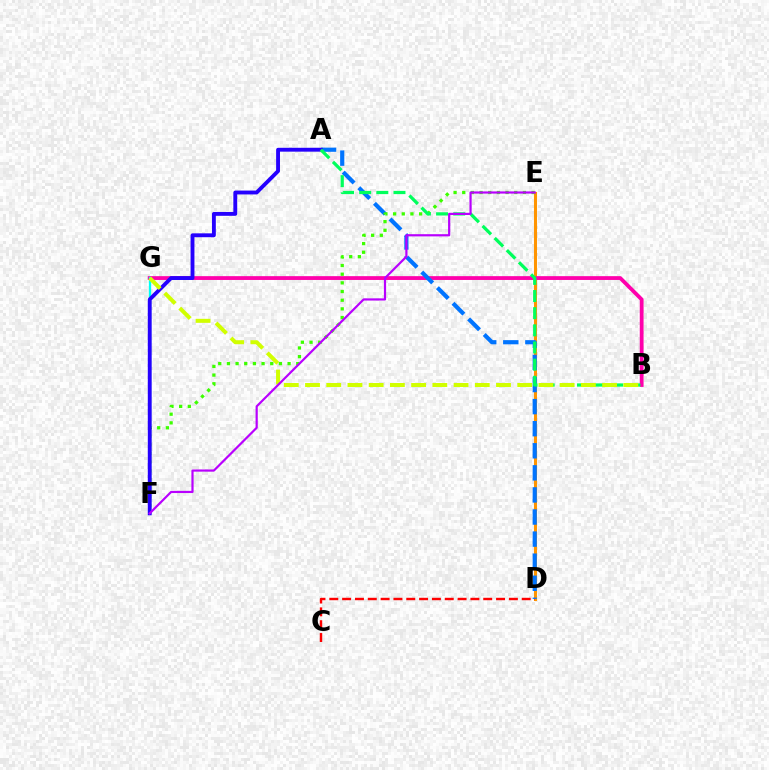{('D', 'E'): [{'color': '#ff9400', 'line_style': 'solid', 'thickness': 2.2}], ('C', 'D'): [{'color': '#ff0000', 'line_style': 'dashed', 'thickness': 1.74}], ('B', 'G'): [{'color': '#ff00ac', 'line_style': 'solid', 'thickness': 2.74}, {'color': '#d1ff00', 'line_style': 'dashed', 'thickness': 2.88}], ('F', 'G'): [{'color': '#00fff6', 'line_style': 'solid', 'thickness': 1.65}], ('A', 'D'): [{'color': '#0074ff', 'line_style': 'dashed', 'thickness': 3.0}], ('E', 'F'): [{'color': '#3dff00', 'line_style': 'dotted', 'thickness': 2.36}, {'color': '#b900ff', 'line_style': 'solid', 'thickness': 1.58}], ('A', 'F'): [{'color': '#2500ff', 'line_style': 'solid', 'thickness': 2.78}], ('A', 'B'): [{'color': '#00ff5c', 'line_style': 'dashed', 'thickness': 2.33}]}